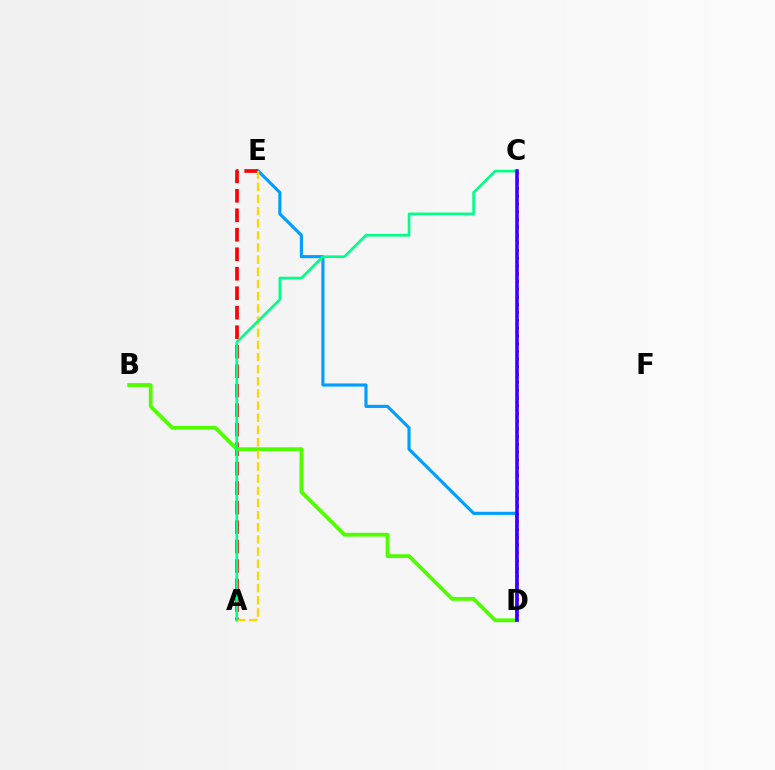{('D', 'E'): [{'color': '#009eff', 'line_style': 'solid', 'thickness': 2.25}], ('C', 'D'): [{'color': '#ff00ed', 'line_style': 'dotted', 'thickness': 2.11}, {'color': '#3700ff', 'line_style': 'solid', 'thickness': 2.56}], ('A', 'E'): [{'color': '#ff0000', 'line_style': 'dashed', 'thickness': 2.65}, {'color': '#ffd500', 'line_style': 'dashed', 'thickness': 1.65}], ('B', 'D'): [{'color': '#4fff00', 'line_style': 'solid', 'thickness': 2.74}], ('A', 'C'): [{'color': '#00ff86', 'line_style': 'solid', 'thickness': 1.9}]}